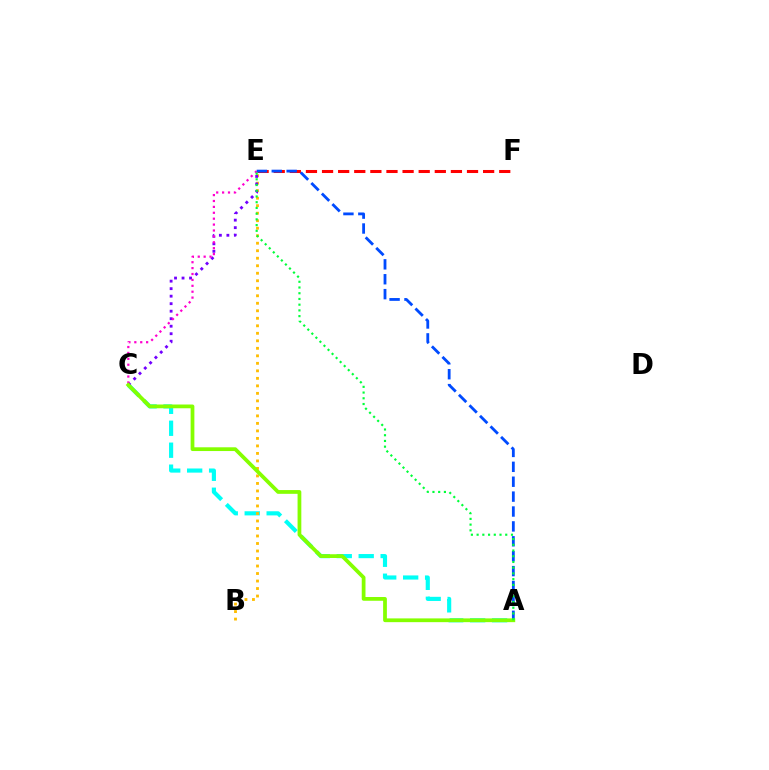{('E', 'F'): [{'color': '#ff0000', 'line_style': 'dashed', 'thickness': 2.19}], ('A', 'C'): [{'color': '#00fff6', 'line_style': 'dashed', 'thickness': 2.98}, {'color': '#84ff00', 'line_style': 'solid', 'thickness': 2.7}], ('B', 'E'): [{'color': '#ffbd00', 'line_style': 'dotted', 'thickness': 2.04}], ('C', 'E'): [{'color': '#7200ff', 'line_style': 'dotted', 'thickness': 2.04}, {'color': '#ff00cf', 'line_style': 'dotted', 'thickness': 1.6}], ('A', 'E'): [{'color': '#004bff', 'line_style': 'dashed', 'thickness': 2.02}, {'color': '#00ff39', 'line_style': 'dotted', 'thickness': 1.56}]}